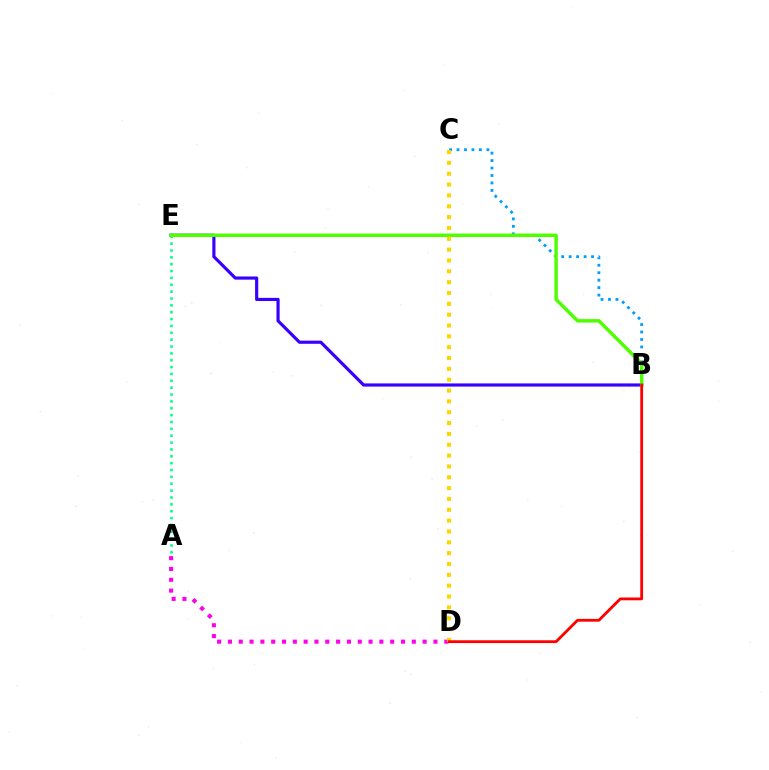{('B', 'E'): [{'color': '#3700ff', 'line_style': 'solid', 'thickness': 2.28}, {'color': '#4fff00', 'line_style': 'solid', 'thickness': 2.49}], ('B', 'C'): [{'color': '#009eff', 'line_style': 'dotted', 'thickness': 2.03}], ('A', 'E'): [{'color': '#00ff86', 'line_style': 'dotted', 'thickness': 1.86}], ('A', 'D'): [{'color': '#ff00ed', 'line_style': 'dotted', 'thickness': 2.94}], ('C', 'D'): [{'color': '#ffd500', 'line_style': 'dotted', 'thickness': 2.95}], ('B', 'D'): [{'color': '#ff0000', 'line_style': 'solid', 'thickness': 2.02}]}